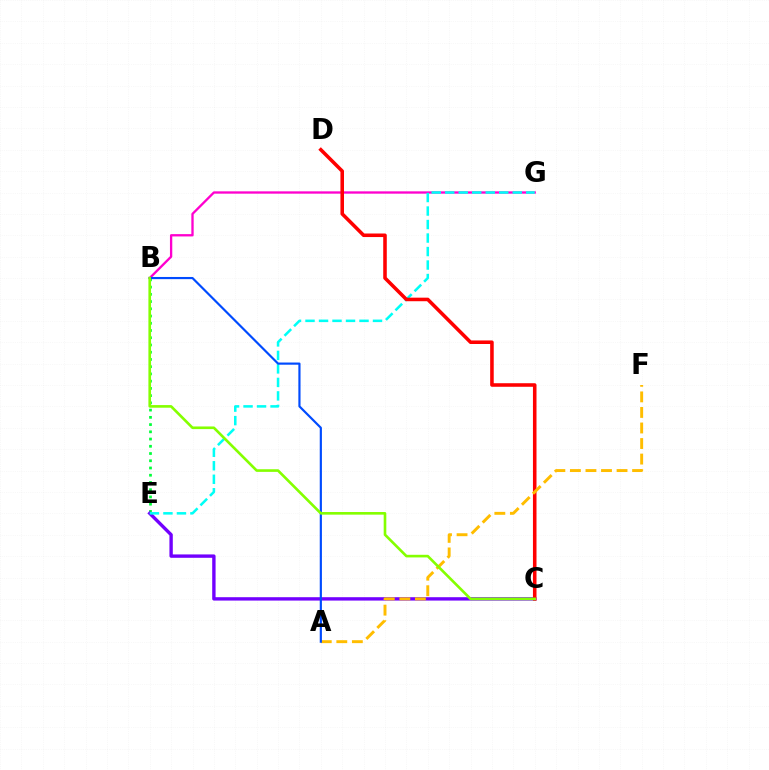{('B', 'E'): [{'color': '#00ff39', 'line_style': 'dotted', 'thickness': 1.97}], ('B', 'G'): [{'color': '#ff00cf', 'line_style': 'solid', 'thickness': 1.67}], ('C', 'E'): [{'color': '#7200ff', 'line_style': 'solid', 'thickness': 2.43}], ('E', 'G'): [{'color': '#00fff6', 'line_style': 'dashed', 'thickness': 1.83}], ('C', 'D'): [{'color': '#ff0000', 'line_style': 'solid', 'thickness': 2.56}], ('A', 'F'): [{'color': '#ffbd00', 'line_style': 'dashed', 'thickness': 2.11}], ('A', 'B'): [{'color': '#004bff', 'line_style': 'solid', 'thickness': 1.57}], ('B', 'C'): [{'color': '#84ff00', 'line_style': 'solid', 'thickness': 1.89}]}